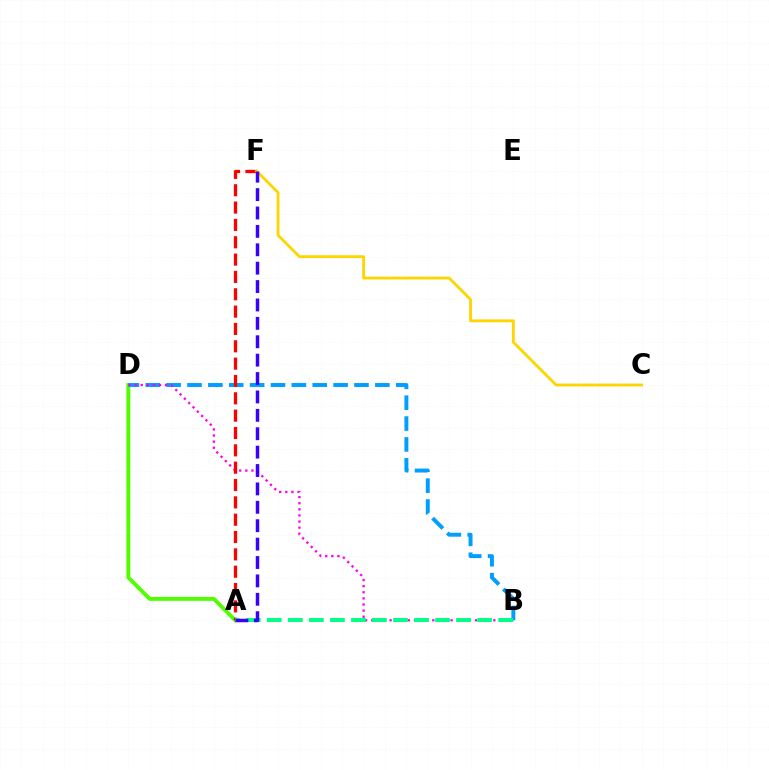{('A', 'D'): [{'color': '#4fff00', 'line_style': 'solid', 'thickness': 2.79}], ('B', 'D'): [{'color': '#009eff', 'line_style': 'dashed', 'thickness': 2.84}, {'color': '#ff00ed', 'line_style': 'dotted', 'thickness': 1.66}], ('A', 'F'): [{'color': '#ff0000', 'line_style': 'dashed', 'thickness': 2.36}, {'color': '#3700ff', 'line_style': 'dashed', 'thickness': 2.5}], ('A', 'B'): [{'color': '#00ff86', 'line_style': 'dashed', 'thickness': 2.86}], ('C', 'F'): [{'color': '#ffd500', 'line_style': 'solid', 'thickness': 2.03}]}